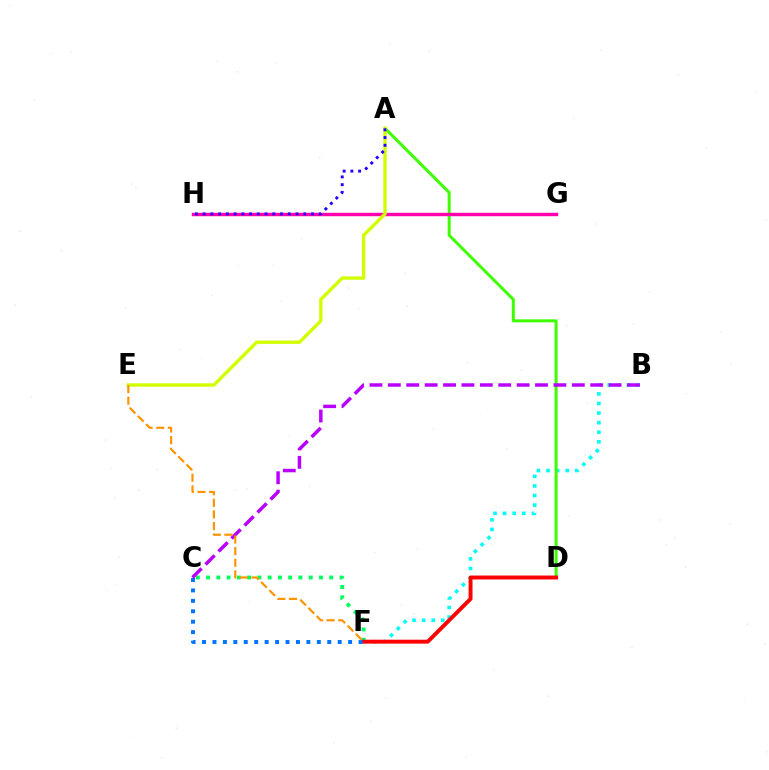{('C', 'F'): [{'color': '#00ff5c', 'line_style': 'dotted', 'thickness': 2.79}, {'color': '#0074ff', 'line_style': 'dotted', 'thickness': 2.84}], ('B', 'F'): [{'color': '#00fff6', 'line_style': 'dotted', 'thickness': 2.6}], ('A', 'D'): [{'color': '#3dff00', 'line_style': 'solid', 'thickness': 2.15}], ('D', 'F'): [{'color': '#ff0000', 'line_style': 'solid', 'thickness': 2.83}], ('G', 'H'): [{'color': '#ff00ac', 'line_style': 'solid', 'thickness': 2.46}], ('A', 'E'): [{'color': '#d1ff00', 'line_style': 'solid', 'thickness': 2.42}], ('A', 'H'): [{'color': '#2500ff', 'line_style': 'dotted', 'thickness': 2.1}], ('B', 'C'): [{'color': '#b900ff', 'line_style': 'dashed', 'thickness': 2.5}], ('E', 'F'): [{'color': '#ff9400', 'line_style': 'dashed', 'thickness': 1.58}]}